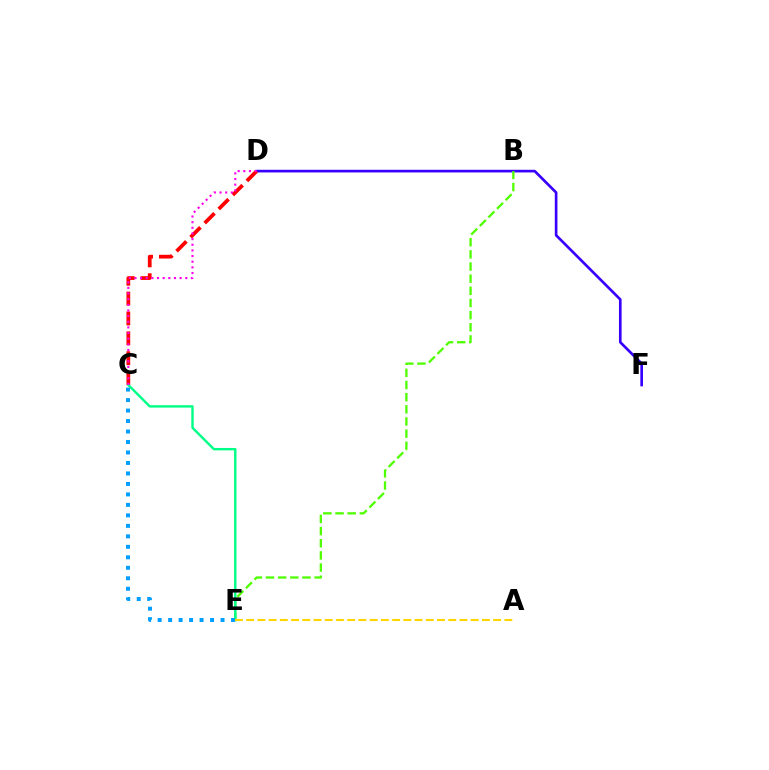{('D', 'F'): [{'color': '#3700ff', 'line_style': 'solid', 'thickness': 1.91}], ('B', 'E'): [{'color': '#4fff00', 'line_style': 'dashed', 'thickness': 1.65}], ('C', 'D'): [{'color': '#ff0000', 'line_style': 'dashed', 'thickness': 2.7}, {'color': '#ff00ed', 'line_style': 'dotted', 'thickness': 1.53}], ('C', 'E'): [{'color': '#00ff86', 'line_style': 'solid', 'thickness': 1.73}, {'color': '#009eff', 'line_style': 'dotted', 'thickness': 2.85}], ('A', 'E'): [{'color': '#ffd500', 'line_style': 'dashed', 'thickness': 1.53}]}